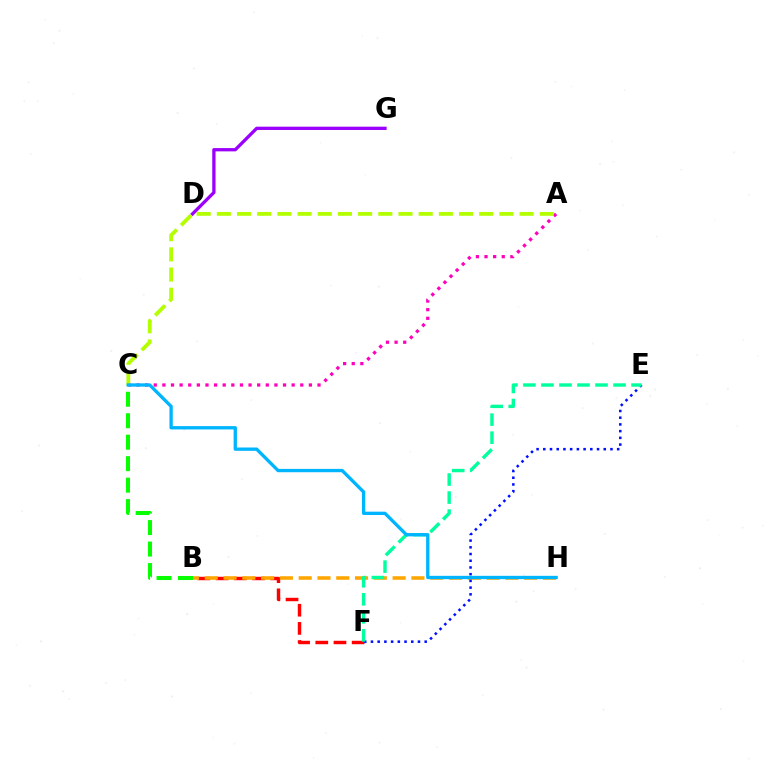{('A', 'C'): [{'color': '#ff00bd', 'line_style': 'dotted', 'thickness': 2.34}, {'color': '#b3ff00', 'line_style': 'dashed', 'thickness': 2.74}], ('D', 'G'): [{'color': '#9b00ff', 'line_style': 'solid', 'thickness': 2.37}], ('B', 'F'): [{'color': '#ff0000', 'line_style': 'dashed', 'thickness': 2.47}], ('B', 'H'): [{'color': '#ffa500', 'line_style': 'dashed', 'thickness': 2.55}], ('B', 'C'): [{'color': '#08ff00', 'line_style': 'dashed', 'thickness': 2.92}], ('E', 'F'): [{'color': '#0010ff', 'line_style': 'dotted', 'thickness': 1.82}, {'color': '#00ff9d', 'line_style': 'dashed', 'thickness': 2.45}], ('C', 'H'): [{'color': '#00b5ff', 'line_style': 'solid', 'thickness': 2.4}]}